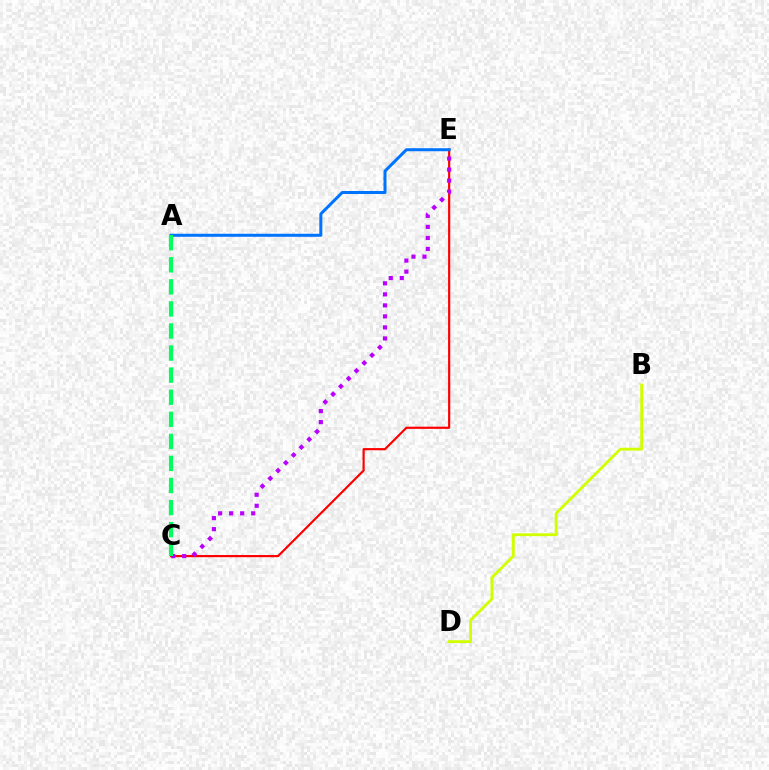{('B', 'D'): [{'color': '#d1ff00', 'line_style': 'solid', 'thickness': 2.06}], ('C', 'E'): [{'color': '#ff0000', 'line_style': 'solid', 'thickness': 1.57}, {'color': '#b900ff', 'line_style': 'dotted', 'thickness': 3.0}], ('A', 'E'): [{'color': '#0074ff', 'line_style': 'solid', 'thickness': 2.17}], ('A', 'C'): [{'color': '#00ff5c', 'line_style': 'dashed', 'thickness': 3.0}]}